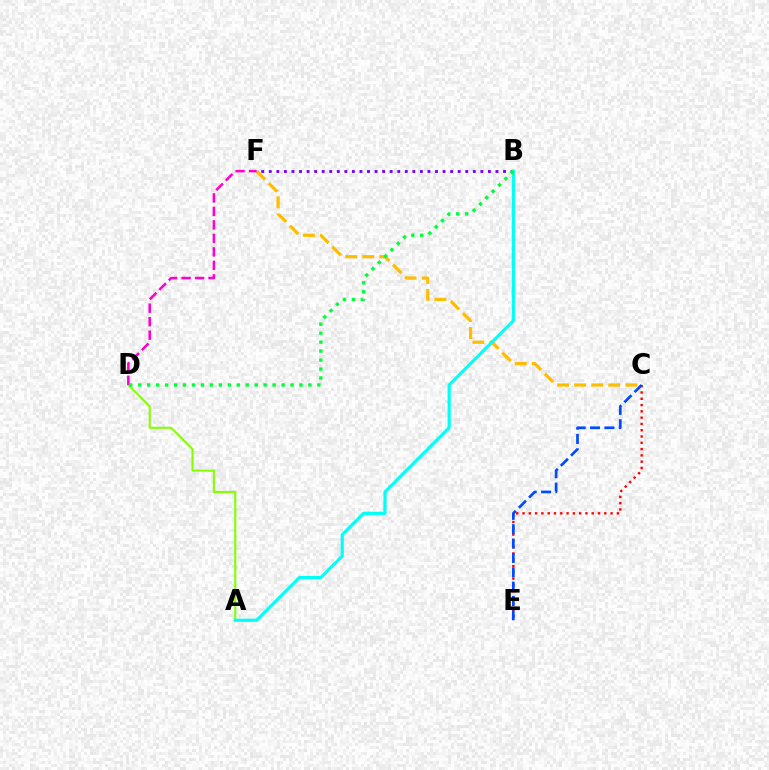{('C', 'F'): [{'color': '#ffbd00', 'line_style': 'dashed', 'thickness': 2.32}], ('C', 'E'): [{'color': '#ff0000', 'line_style': 'dotted', 'thickness': 1.71}, {'color': '#004bff', 'line_style': 'dashed', 'thickness': 1.95}], ('A', 'D'): [{'color': '#84ff00', 'line_style': 'solid', 'thickness': 1.5}], ('D', 'F'): [{'color': '#ff00cf', 'line_style': 'dashed', 'thickness': 1.83}], ('B', 'F'): [{'color': '#7200ff', 'line_style': 'dotted', 'thickness': 2.05}], ('A', 'B'): [{'color': '#00fff6', 'line_style': 'solid', 'thickness': 2.26}], ('B', 'D'): [{'color': '#00ff39', 'line_style': 'dotted', 'thickness': 2.43}]}